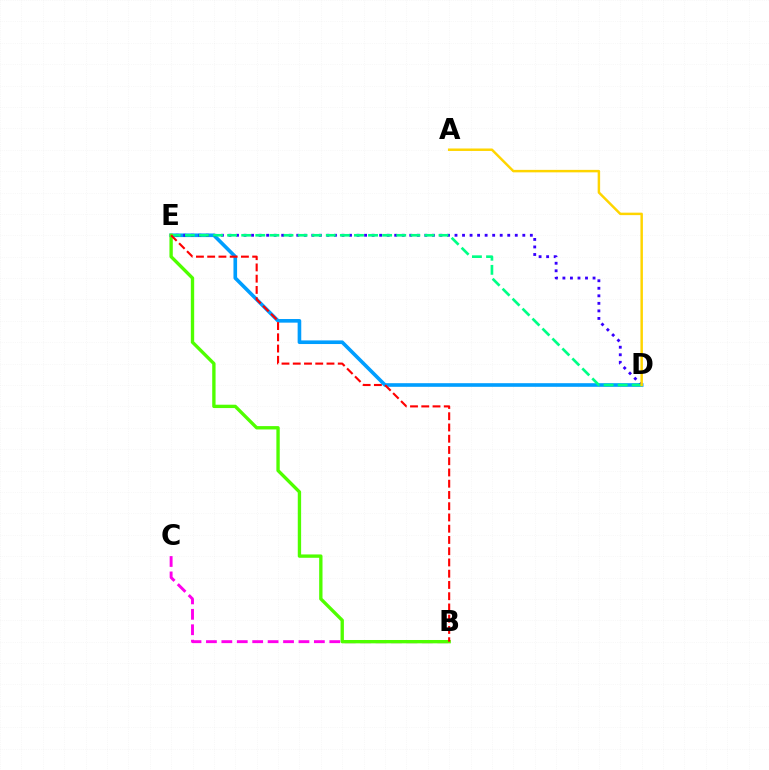{('B', 'C'): [{'color': '#ff00ed', 'line_style': 'dashed', 'thickness': 2.1}], ('D', 'E'): [{'color': '#009eff', 'line_style': 'solid', 'thickness': 2.61}, {'color': '#3700ff', 'line_style': 'dotted', 'thickness': 2.05}, {'color': '#00ff86', 'line_style': 'dashed', 'thickness': 1.91}], ('B', 'E'): [{'color': '#4fff00', 'line_style': 'solid', 'thickness': 2.41}, {'color': '#ff0000', 'line_style': 'dashed', 'thickness': 1.53}], ('A', 'D'): [{'color': '#ffd500', 'line_style': 'solid', 'thickness': 1.78}]}